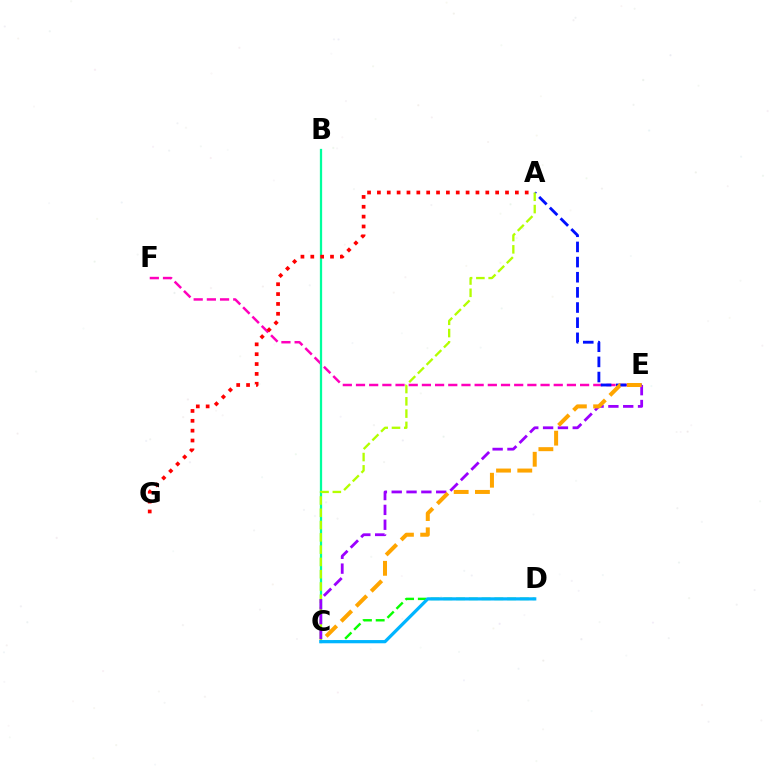{('E', 'F'): [{'color': '#ff00bd', 'line_style': 'dashed', 'thickness': 1.79}], ('A', 'E'): [{'color': '#0010ff', 'line_style': 'dashed', 'thickness': 2.06}], ('C', 'D'): [{'color': '#08ff00', 'line_style': 'dashed', 'thickness': 1.73}, {'color': '#00b5ff', 'line_style': 'solid', 'thickness': 2.32}], ('B', 'C'): [{'color': '#00ff9d', 'line_style': 'solid', 'thickness': 1.63}], ('A', 'G'): [{'color': '#ff0000', 'line_style': 'dotted', 'thickness': 2.68}], ('A', 'C'): [{'color': '#b3ff00', 'line_style': 'dashed', 'thickness': 1.67}], ('C', 'E'): [{'color': '#9b00ff', 'line_style': 'dashed', 'thickness': 2.01}, {'color': '#ffa500', 'line_style': 'dashed', 'thickness': 2.89}]}